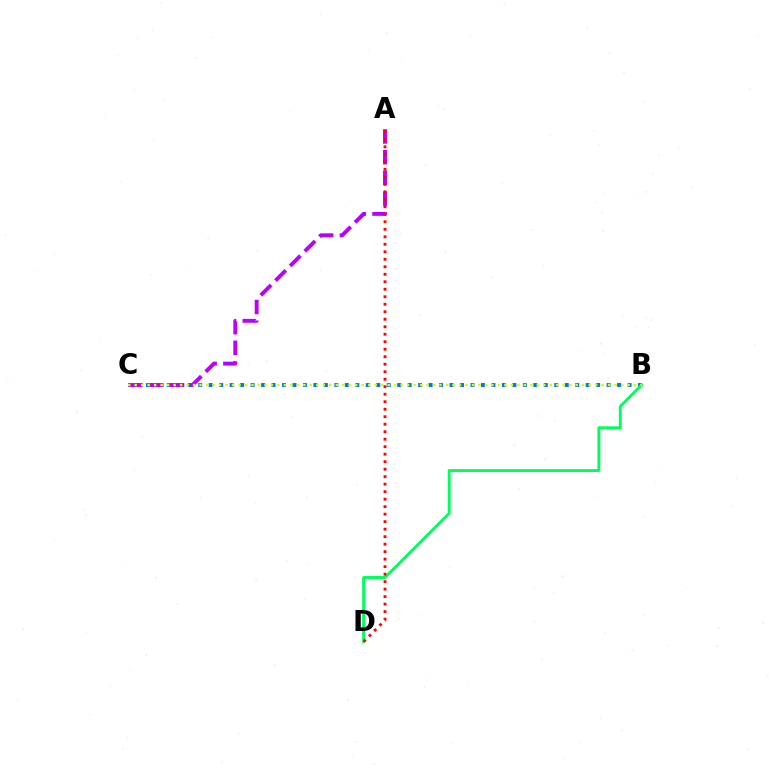{('B', 'C'): [{'color': '#0074ff', 'line_style': 'dotted', 'thickness': 2.84}, {'color': '#d1ff00', 'line_style': 'dotted', 'thickness': 1.76}], ('B', 'D'): [{'color': '#00ff5c', 'line_style': 'solid', 'thickness': 2.11}], ('A', 'C'): [{'color': '#b900ff', 'line_style': 'dashed', 'thickness': 2.82}], ('A', 'D'): [{'color': '#ff0000', 'line_style': 'dotted', 'thickness': 2.04}]}